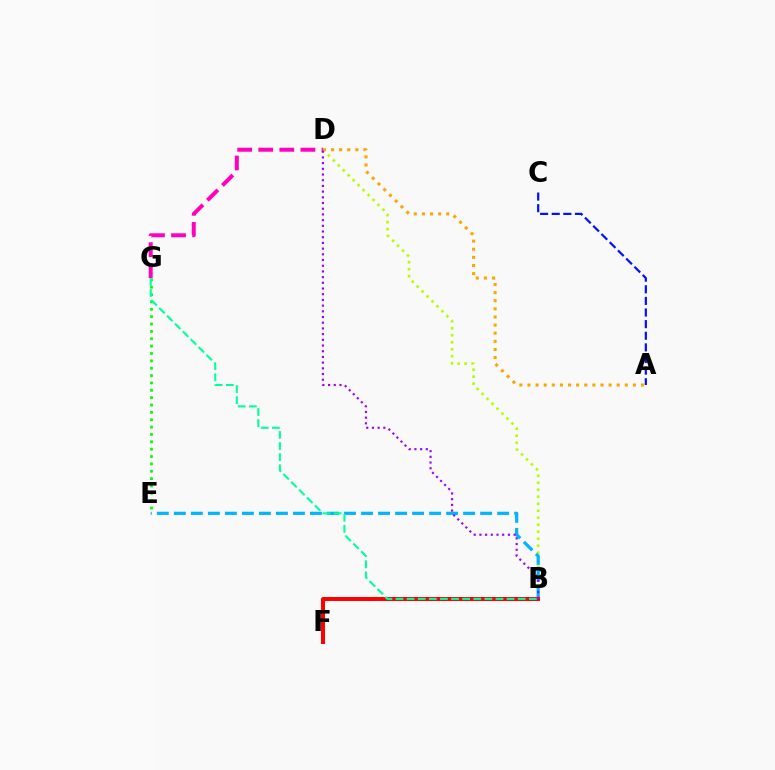{('B', 'D'): [{'color': '#b3ff00', 'line_style': 'dotted', 'thickness': 1.9}, {'color': '#9b00ff', 'line_style': 'dotted', 'thickness': 1.55}], ('D', 'G'): [{'color': '#ff00bd', 'line_style': 'dashed', 'thickness': 2.86}], ('B', 'E'): [{'color': '#00b5ff', 'line_style': 'dashed', 'thickness': 2.31}], ('E', 'G'): [{'color': '#08ff00', 'line_style': 'dotted', 'thickness': 2.0}], ('A', 'C'): [{'color': '#0010ff', 'line_style': 'dashed', 'thickness': 1.58}], ('B', 'F'): [{'color': '#ff0000', 'line_style': 'solid', 'thickness': 2.87}], ('A', 'D'): [{'color': '#ffa500', 'line_style': 'dotted', 'thickness': 2.2}], ('B', 'G'): [{'color': '#00ff9d', 'line_style': 'dashed', 'thickness': 1.51}]}